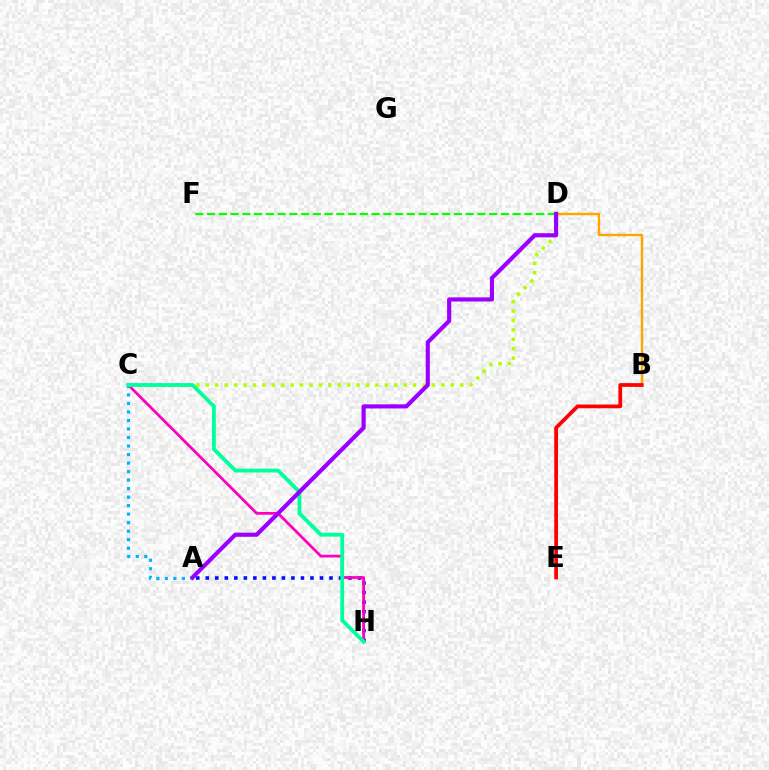{('D', 'F'): [{'color': '#08ff00', 'line_style': 'dashed', 'thickness': 1.6}], ('A', 'H'): [{'color': '#0010ff', 'line_style': 'dotted', 'thickness': 2.59}], ('C', 'D'): [{'color': '#b3ff00', 'line_style': 'dotted', 'thickness': 2.56}], ('C', 'H'): [{'color': '#ff00bd', 'line_style': 'solid', 'thickness': 1.99}, {'color': '#00ff9d', 'line_style': 'solid', 'thickness': 2.74}], ('A', 'C'): [{'color': '#00b5ff', 'line_style': 'dotted', 'thickness': 2.31}], ('B', 'D'): [{'color': '#ffa500', 'line_style': 'solid', 'thickness': 1.75}], ('B', 'E'): [{'color': '#ff0000', 'line_style': 'solid', 'thickness': 2.7}], ('A', 'D'): [{'color': '#9b00ff', 'line_style': 'solid', 'thickness': 2.98}]}